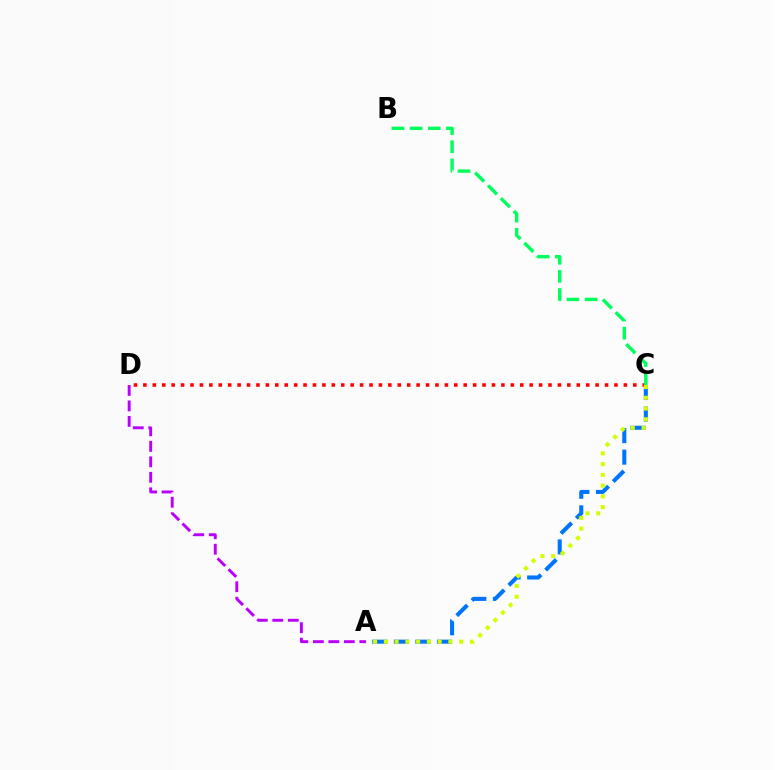{('A', 'C'): [{'color': '#0074ff', 'line_style': 'dashed', 'thickness': 2.93}, {'color': '#d1ff00', 'line_style': 'dotted', 'thickness': 2.92}], ('A', 'D'): [{'color': '#b900ff', 'line_style': 'dashed', 'thickness': 2.1}], ('C', 'D'): [{'color': '#ff0000', 'line_style': 'dotted', 'thickness': 2.56}], ('B', 'C'): [{'color': '#00ff5c', 'line_style': 'dashed', 'thickness': 2.46}]}